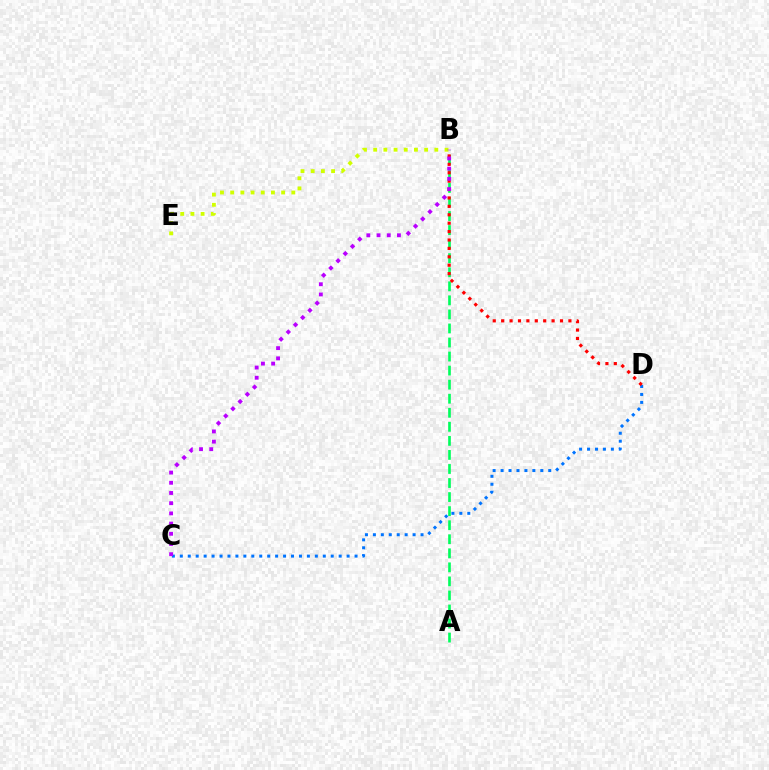{('A', 'B'): [{'color': '#00ff5c', 'line_style': 'dashed', 'thickness': 1.91}], ('C', 'D'): [{'color': '#0074ff', 'line_style': 'dotted', 'thickness': 2.16}], ('B', 'E'): [{'color': '#d1ff00', 'line_style': 'dotted', 'thickness': 2.77}], ('B', 'D'): [{'color': '#ff0000', 'line_style': 'dotted', 'thickness': 2.28}], ('B', 'C'): [{'color': '#b900ff', 'line_style': 'dotted', 'thickness': 2.77}]}